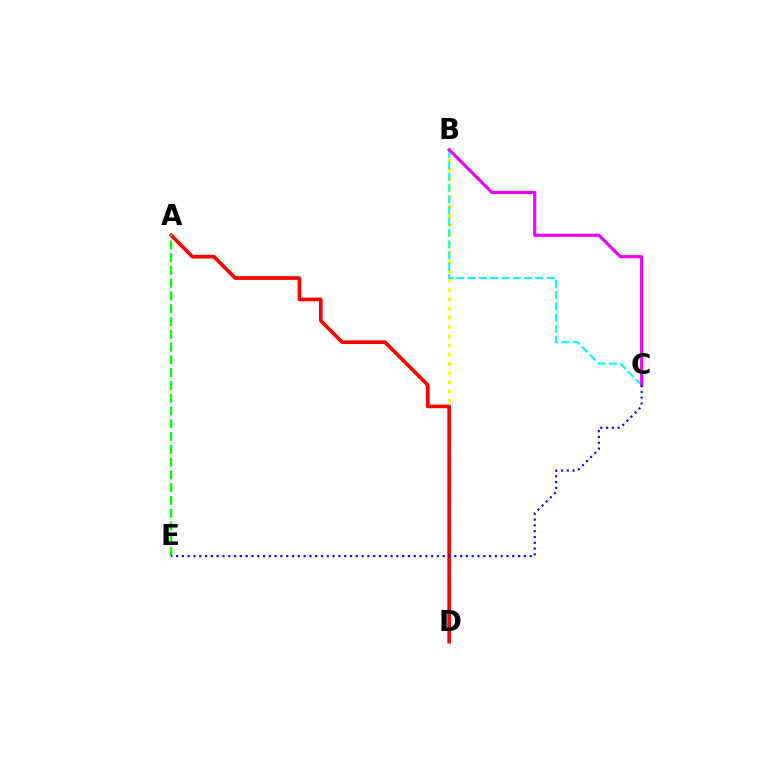{('B', 'D'): [{'color': '#fcf500', 'line_style': 'dotted', 'thickness': 2.51}], ('B', 'C'): [{'color': '#00fff6', 'line_style': 'dashed', 'thickness': 1.53}, {'color': '#ee00ff', 'line_style': 'solid', 'thickness': 2.26}], ('A', 'D'): [{'color': '#ff0000', 'line_style': 'solid', 'thickness': 2.65}], ('A', 'E'): [{'color': '#08ff00', 'line_style': 'dashed', 'thickness': 1.74}], ('C', 'E'): [{'color': '#0010ff', 'line_style': 'dotted', 'thickness': 1.57}]}